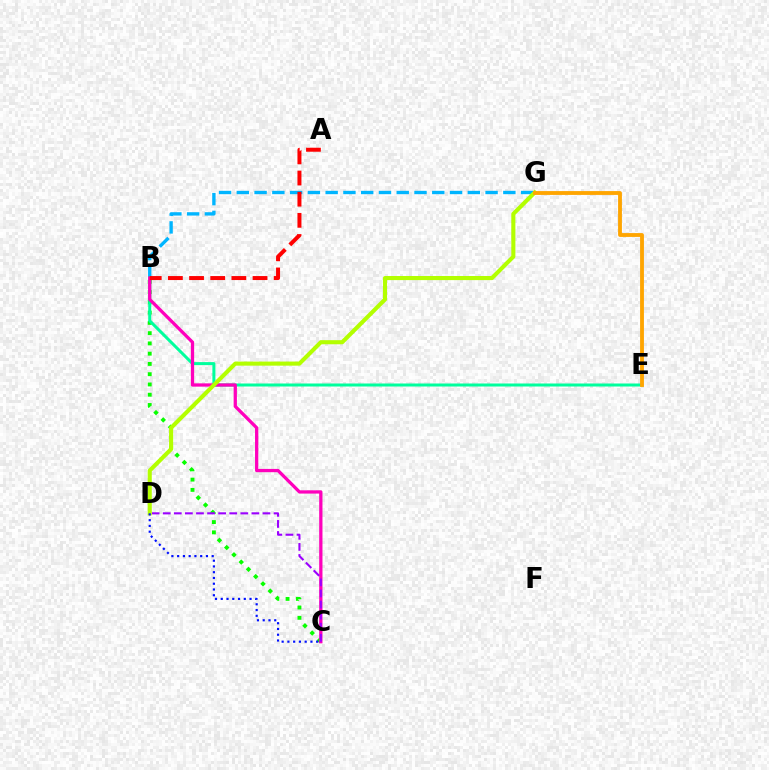{('B', 'C'): [{'color': '#08ff00', 'line_style': 'dotted', 'thickness': 2.79}, {'color': '#ff00bd', 'line_style': 'solid', 'thickness': 2.36}], ('B', 'G'): [{'color': '#00b5ff', 'line_style': 'dashed', 'thickness': 2.41}], ('B', 'E'): [{'color': '#00ff9d', 'line_style': 'solid', 'thickness': 2.17}], ('C', 'D'): [{'color': '#9b00ff', 'line_style': 'dashed', 'thickness': 1.51}, {'color': '#0010ff', 'line_style': 'dotted', 'thickness': 1.56}], ('A', 'B'): [{'color': '#ff0000', 'line_style': 'dashed', 'thickness': 2.87}], ('D', 'G'): [{'color': '#b3ff00', 'line_style': 'solid', 'thickness': 2.95}], ('E', 'G'): [{'color': '#ffa500', 'line_style': 'solid', 'thickness': 2.76}]}